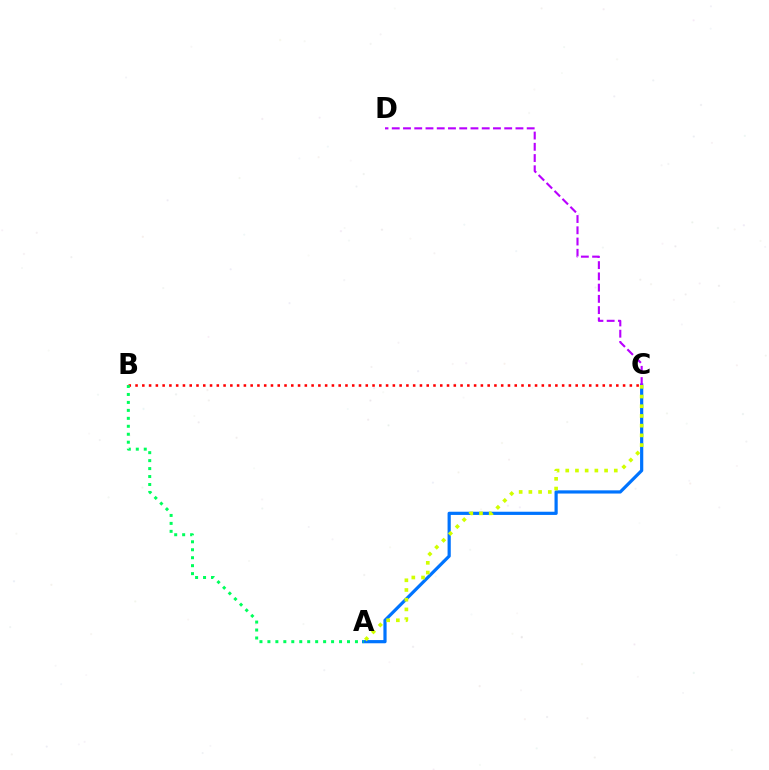{('A', 'C'): [{'color': '#0074ff', 'line_style': 'solid', 'thickness': 2.31}, {'color': '#d1ff00', 'line_style': 'dotted', 'thickness': 2.64}], ('C', 'D'): [{'color': '#b900ff', 'line_style': 'dashed', 'thickness': 1.53}], ('B', 'C'): [{'color': '#ff0000', 'line_style': 'dotted', 'thickness': 1.84}], ('A', 'B'): [{'color': '#00ff5c', 'line_style': 'dotted', 'thickness': 2.16}]}